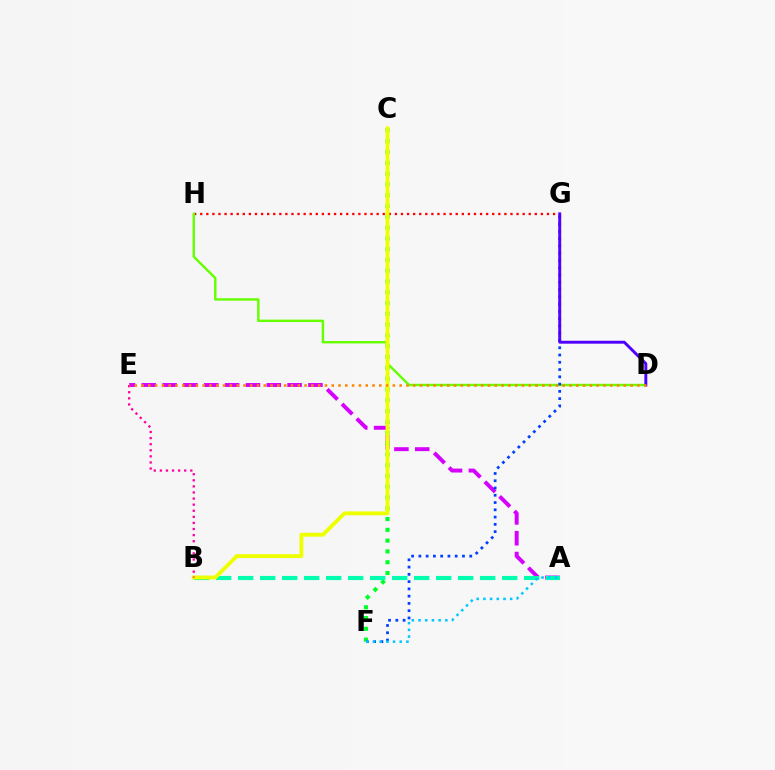{('G', 'H'): [{'color': '#ff0000', 'line_style': 'dotted', 'thickness': 1.65}], ('A', 'E'): [{'color': '#d600ff', 'line_style': 'dashed', 'thickness': 2.83}], ('D', 'H'): [{'color': '#66ff00', 'line_style': 'solid', 'thickness': 1.74}], ('C', 'F'): [{'color': '#00ff27', 'line_style': 'dotted', 'thickness': 2.93}], ('A', 'B'): [{'color': '#00ffaf', 'line_style': 'dashed', 'thickness': 2.99}], ('F', 'G'): [{'color': '#003fff', 'line_style': 'dotted', 'thickness': 1.97}], ('B', 'C'): [{'color': '#eeff00', 'line_style': 'solid', 'thickness': 2.78}], ('B', 'E'): [{'color': '#ff00a0', 'line_style': 'dotted', 'thickness': 1.65}], ('D', 'G'): [{'color': '#4f00ff', 'line_style': 'solid', 'thickness': 2.1}], ('A', 'F'): [{'color': '#00c7ff', 'line_style': 'dotted', 'thickness': 1.82}], ('D', 'E'): [{'color': '#ff8800', 'line_style': 'dotted', 'thickness': 1.85}]}